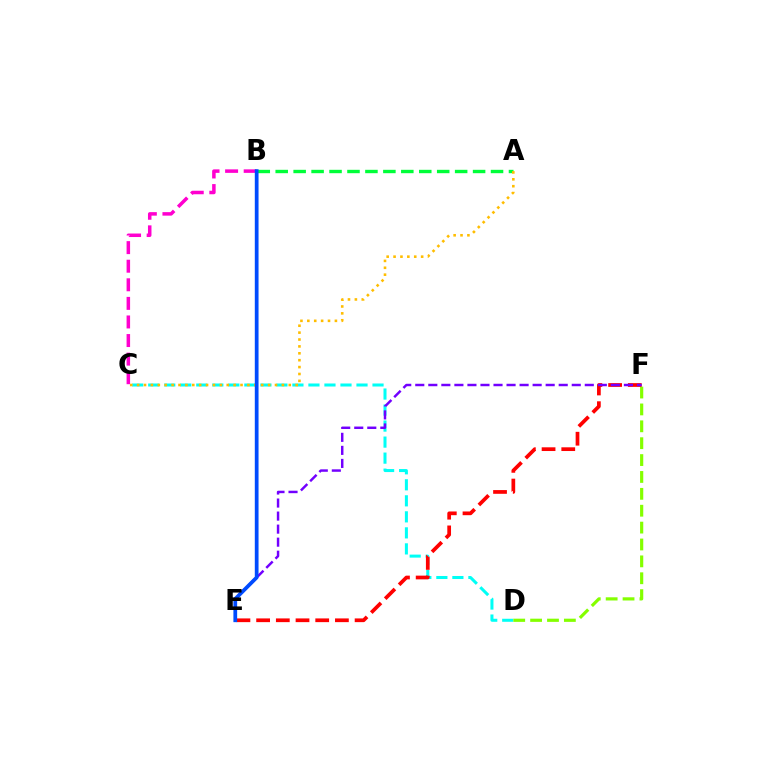{('C', 'D'): [{'color': '#00fff6', 'line_style': 'dashed', 'thickness': 2.18}], ('A', 'B'): [{'color': '#00ff39', 'line_style': 'dashed', 'thickness': 2.44}], ('D', 'F'): [{'color': '#84ff00', 'line_style': 'dashed', 'thickness': 2.29}], ('E', 'F'): [{'color': '#ff0000', 'line_style': 'dashed', 'thickness': 2.68}, {'color': '#7200ff', 'line_style': 'dashed', 'thickness': 1.77}], ('B', 'C'): [{'color': '#ff00cf', 'line_style': 'dashed', 'thickness': 2.52}], ('A', 'C'): [{'color': '#ffbd00', 'line_style': 'dotted', 'thickness': 1.87}], ('B', 'E'): [{'color': '#004bff', 'line_style': 'solid', 'thickness': 2.69}]}